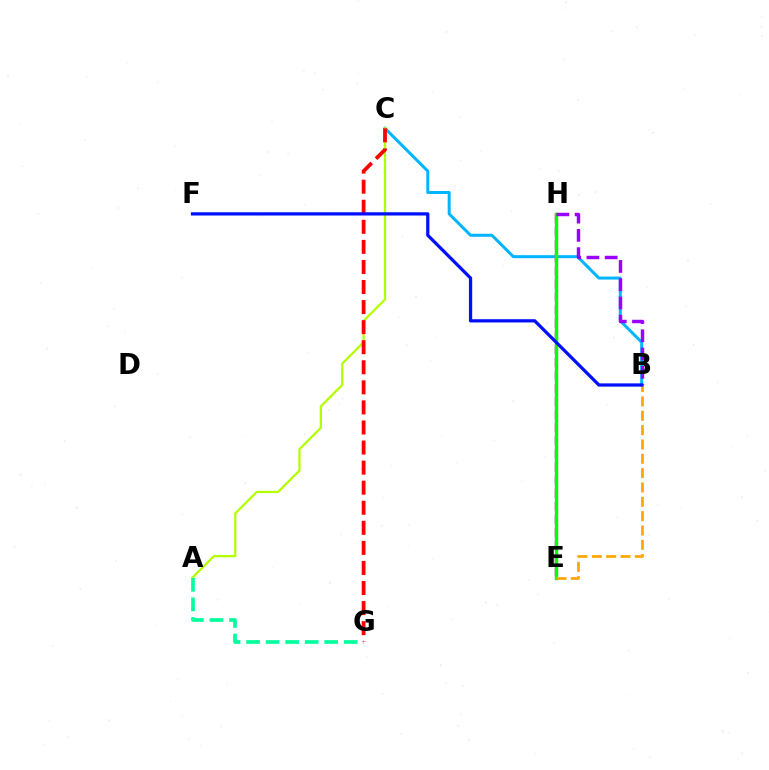{('B', 'C'): [{'color': '#00b5ff', 'line_style': 'solid', 'thickness': 2.16}], ('A', 'C'): [{'color': '#b3ff00', 'line_style': 'solid', 'thickness': 1.62}], ('C', 'G'): [{'color': '#ff0000', 'line_style': 'dashed', 'thickness': 2.73}], ('E', 'H'): [{'color': '#ff00bd', 'line_style': 'dashed', 'thickness': 1.78}, {'color': '#08ff00', 'line_style': 'solid', 'thickness': 2.46}], ('A', 'G'): [{'color': '#00ff9d', 'line_style': 'dashed', 'thickness': 2.65}], ('B', 'H'): [{'color': '#9b00ff', 'line_style': 'dashed', 'thickness': 2.48}], ('B', 'E'): [{'color': '#ffa500', 'line_style': 'dashed', 'thickness': 1.95}], ('B', 'F'): [{'color': '#0010ff', 'line_style': 'solid', 'thickness': 2.34}]}